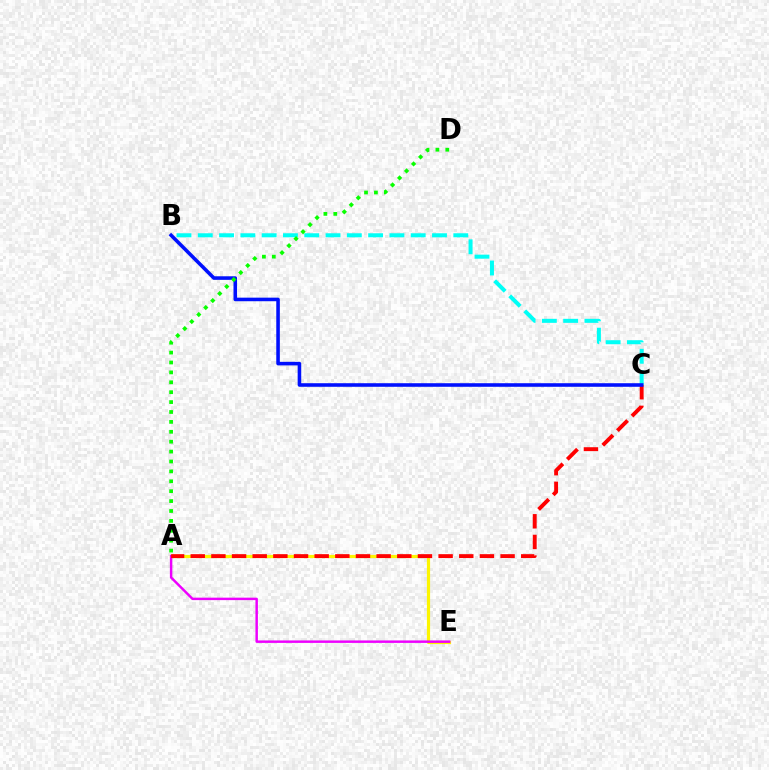{('A', 'E'): [{'color': '#fcf500', 'line_style': 'solid', 'thickness': 2.29}, {'color': '#ee00ff', 'line_style': 'solid', 'thickness': 1.77}], ('A', 'C'): [{'color': '#ff0000', 'line_style': 'dashed', 'thickness': 2.81}], ('B', 'C'): [{'color': '#00fff6', 'line_style': 'dashed', 'thickness': 2.89}, {'color': '#0010ff', 'line_style': 'solid', 'thickness': 2.57}], ('A', 'D'): [{'color': '#08ff00', 'line_style': 'dotted', 'thickness': 2.69}]}